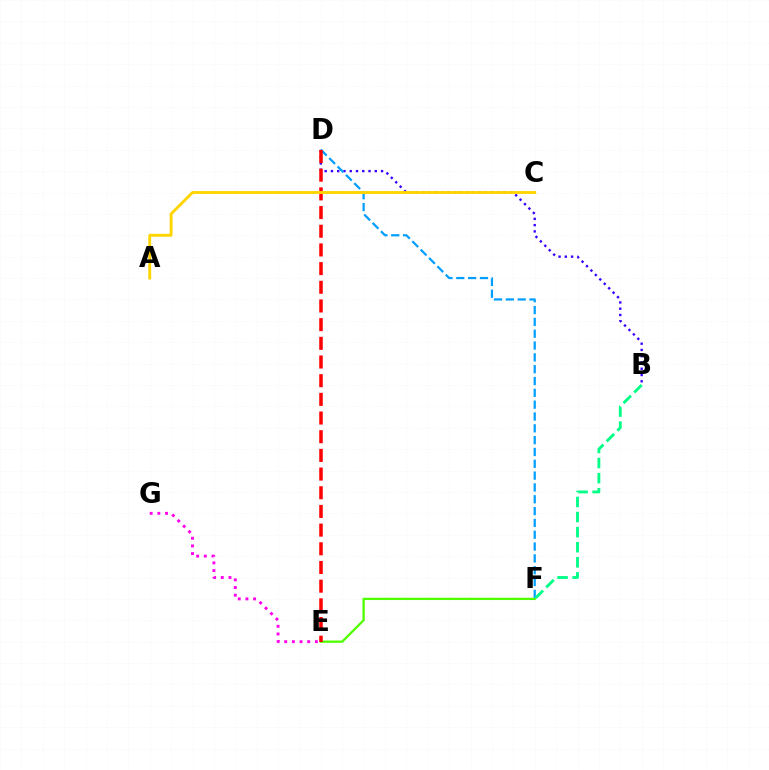{('E', 'F'): [{'color': '#4fff00', 'line_style': 'solid', 'thickness': 1.65}], ('E', 'G'): [{'color': '#ff00ed', 'line_style': 'dotted', 'thickness': 2.08}], ('B', 'D'): [{'color': '#3700ff', 'line_style': 'dotted', 'thickness': 1.7}], ('D', 'F'): [{'color': '#009eff', 'line_style': 'dashed', 'thickness': 1.61}], ('B', 'F'): [{'color': '#00ff86', 'line_style': 'dashed', 'thickness': 2.05}], ('D', 'E'): [{'color': '#ff0000', 'line_style': 'dashed', 'thickness': 2.54}], ('A', 'C'): [{'color': '#ffd500', 'line_style': 'solid', 'thickness': 2.07}]}